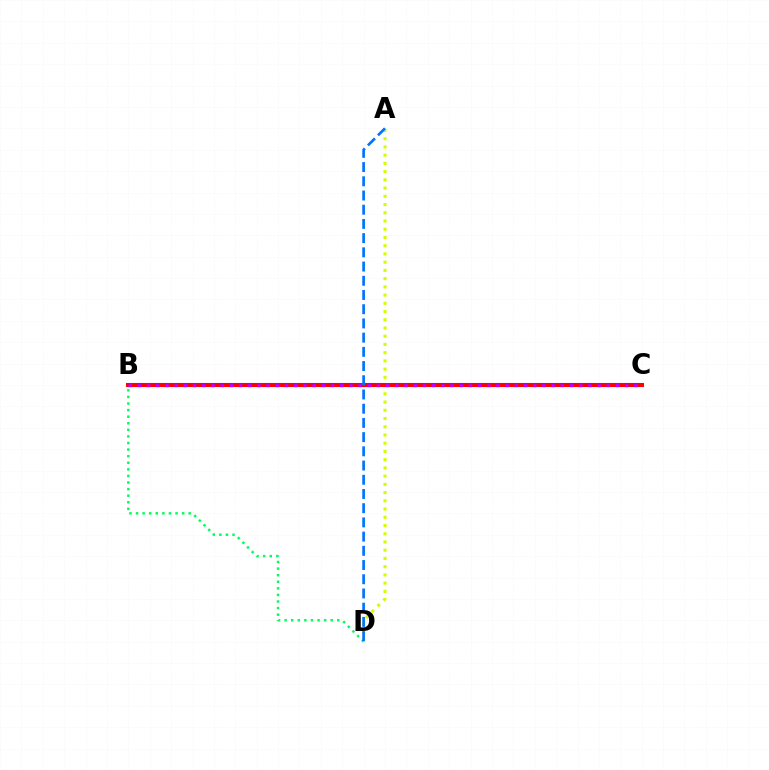{('A', 'D'): [{'color': '#d1ff00', 'line_style': 'dotted', 'thickness': 2.24}, {'color': '#0074ff', 'line_style': 'dashed', 'thickness': 1.93}], ('B', 'C'): [{'color': '#ff0000', 'line_style': 'solid', 'thickness': 2.93}, {'color': '#b900ff', 'line_style': 'dotted', 'thickness': 2.5}], ('B', 'D'): [{'color': '#00ff5c', 'line_style': 'dotted', 'thickness': 1.79}]}